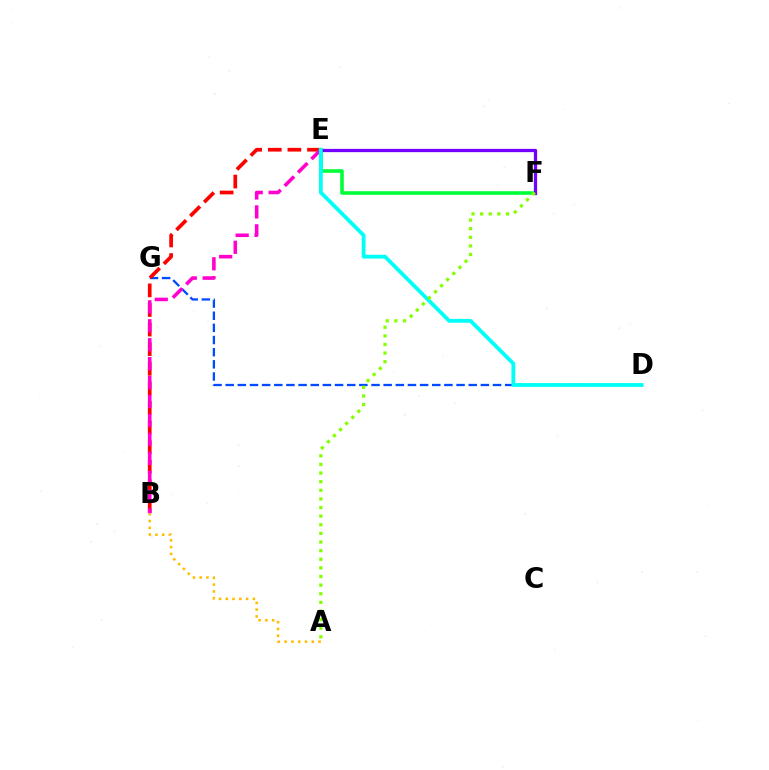{('D', 'G'): [{'color': '#004bff', 'line_style': 'dashed', 'thickness': 1.65}], ('B', 'E'): [{'color': '#ff0000', 'line_style': 'dashed', 'thickness': 2.66}, {'color': '#ff00cf', 'line_style': 'dashed', 'thickness': 2.57}], ('E', 'F'): [{'color': '#00ff39', 'line_style': 'solid', 'thickness': 2.59}, {'color': '#7200ff', 'line_style': 'solid', 'thickness': 2.36}], ('A', 'B'): [{'color': '#ffbd00', 'line_style': 'dotted', 'thickness': 1.84}], ('D', 'E'): [{'color': '#00fff6', 'line_style': 'solid', 'thickness': 2.74}], ('A', 'F'): [{'color': '#84ff00', 'line_style': 'dotted', 'thickness': 2.34}]}